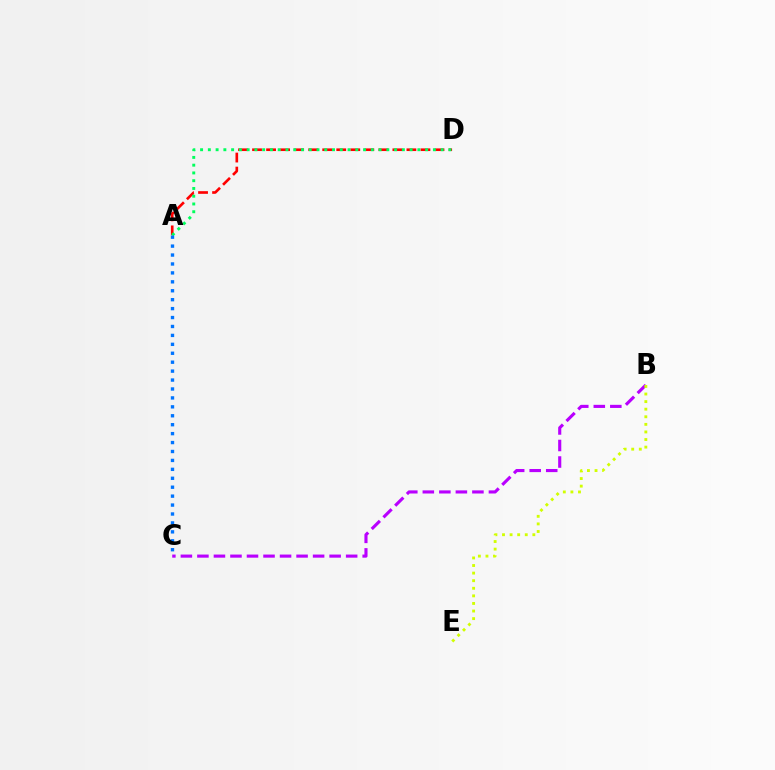{('A', 'D'): [{'color': '#ff0000', 'line_style': 'dashed', 'thickness': 1.91}, {'color': '#00ff5c', 'line_style': 'dotted', 'thickness': 2.11}], ('B', 'C'): [{'color': '#b900ff', 'line_style': 'dashed', 'thickness': 2.25}], ('B', 'E'): [{'color': '#d1ff00', 'line_style': 'dotted', 'thickness': 2.06}], ('A', 'C'): [{'color': '#0074ff', 'line_style': 'dotted', 'thickness': 2.43}]}